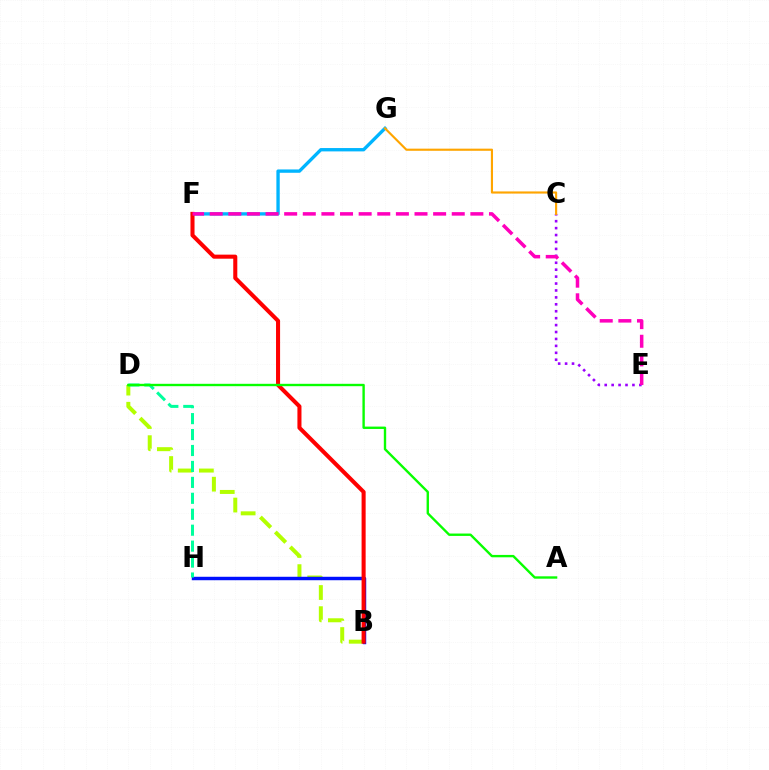{('B', 'D'): [{'color': '#b3ff00', 'line_style': 'dashed', 'thickness': 2.87}], ('F', 'G'): [{'color': '#00b5ff', 'line_style': 'solid', 'thickness': 2.41}], ('B', 'H'): [{'color': '#0010ff', 'line_style': 'solid', 'thickness': 2.48}], ('C', 'E'): [{'color': '#9b00ff', 'line_style': 'dotted', 'thickness': 1.88}], ('B', 'F'): [{'color': '#ff0000', 'line_style': 'solid', 'thickness': 2.92}], ('D', 'H'): [{'color': '#00ff9d', 'line_style': 'dashed', 'thickness': 2.17}], ('E', 'F'): [{'color': '#ff00bd', 'line_style': 'dashed', 'thickness': 2.53}], ('A', 'D'): [{'color': '#08ff00', 'line_style': 'solid', 'thickness': 1.71}], ('C', 'G'): [{'color': '#ffa500', 'line_style': 'solid', 'thickness': 1.54}]}